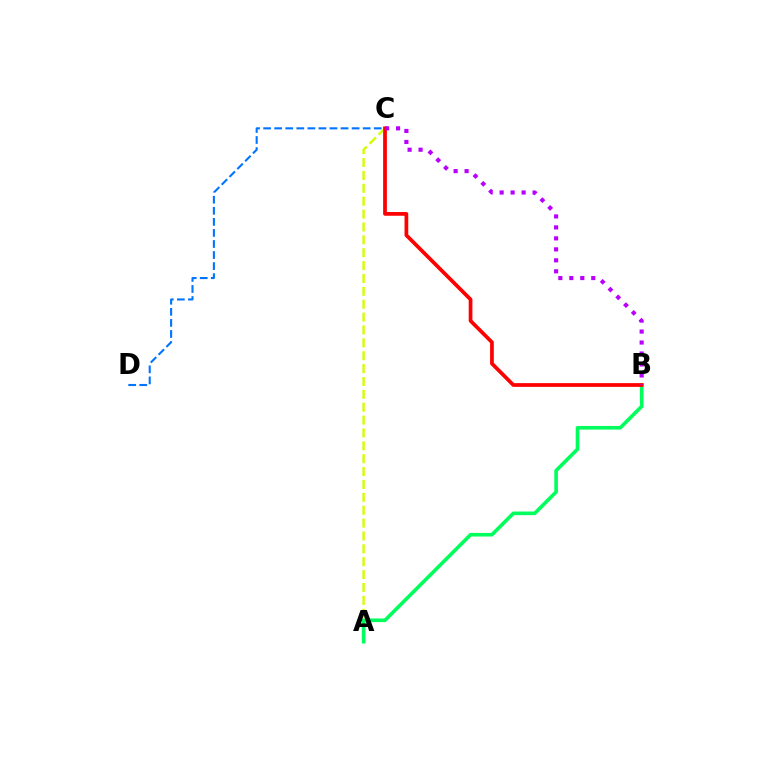{('C', 'D'): [{'color': '#0074ff', 'line_style': 'dashed', 'thickness': 1.5}], ('A', 'C'): [{'color': '#d1ff00', 'line_style': 'dashed', 'thickness': 1.75}], ('A', 'B'): [{'color': '#00ff5c', 'line_style': 'solid', 'thickness': 2.6}], ('B', 'C'): [{'color': '#ff0000', 'line_style': 'solid', 'thickness': 2.69}, {'color': '#b900ff', 'line_style': 'dotted', 'thickness': 2.98}]}